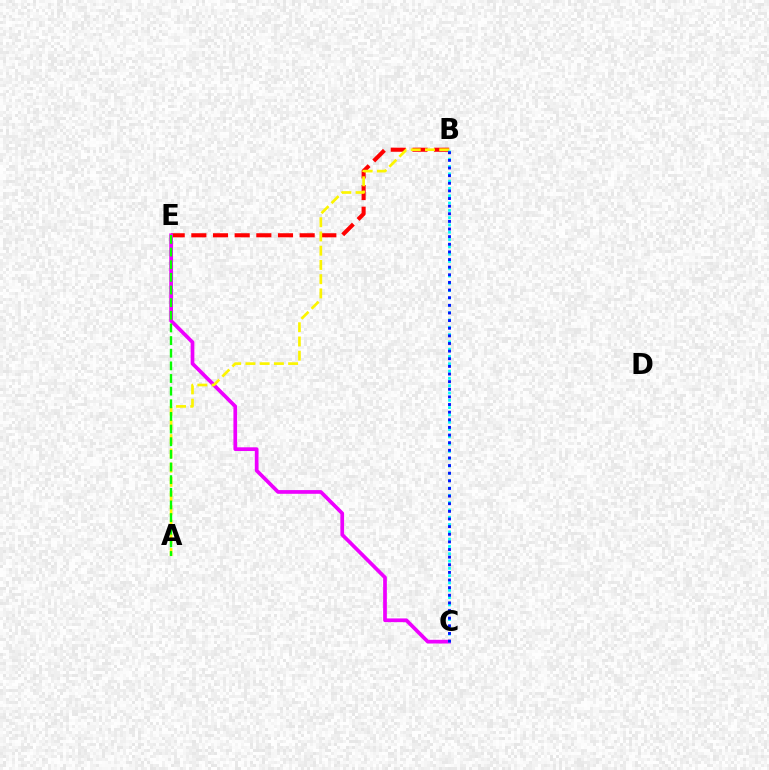{('B', 'E'): [{'color': '#ff0000', 'line_style': 'dashed', 'thickness': 2.94}], ('C', 'E'): [{'color': '#ee00ff', 'line_style': 'solid', 'thickness': 2.67}], ('A', 'B'): [{'color': '#fcf500', 'line_style': 'dashed', 'thickness': 1.93}], ('B', 'C'): [{'color': '#00fff6', 'line_style': 'dotted', 'thickness': 1.99}, {'color': '#0010ff', 'line_style': 'dotted', 'thickness': 2.07}], ('A', 'E'): [{'color': '#08ff00', 'line_style': 'dashed', 'thickness': 1.72}]}